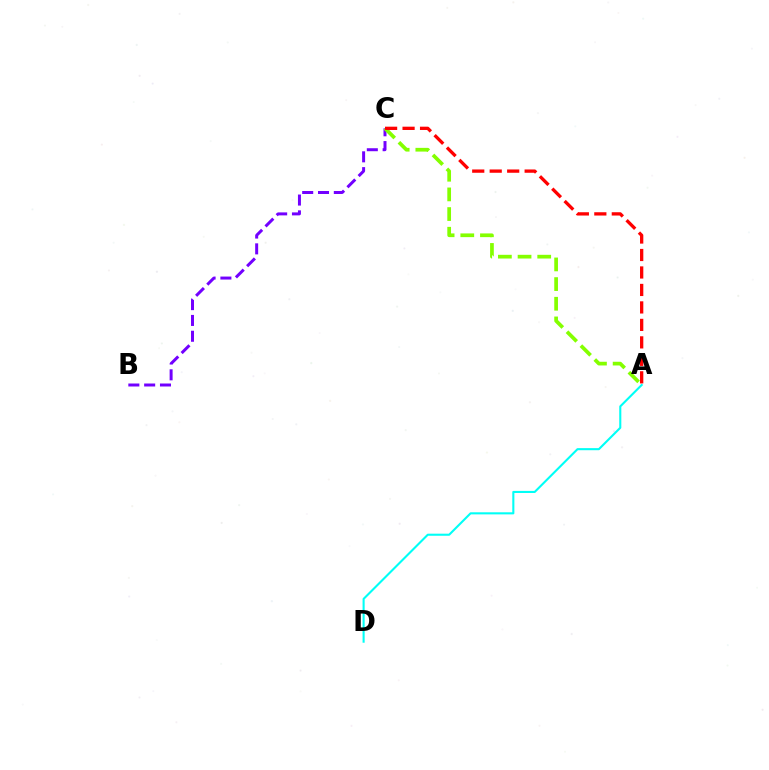{('B', 'C'): [{'color': '#7200ff', 'line_style': 'dashed', 'thickness': 2.15}], ('A', 'D'): [{'color': '#00fff6', 'line_style': 'solid', 'thickness': 1.51}], ('A', 'C'): [{'color': '#84ff00', 'line_style': 'dashed', 'thickness': 2.67}, {'color': '#ff0000', 'line_style': 'dashed', 'thickness': 2.37}]}